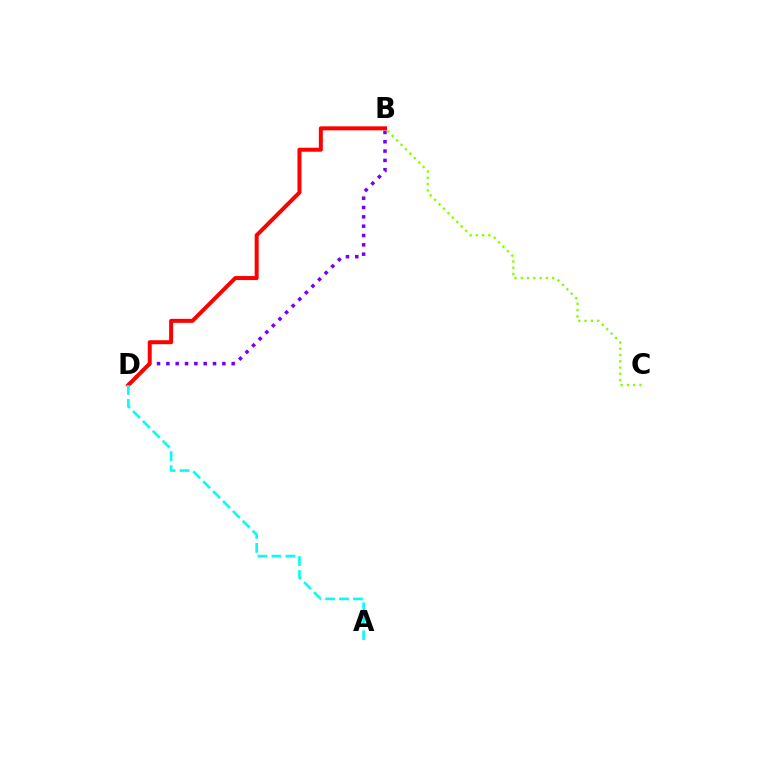{('B', 'D'): [{'color': '#7200ff', 'line_style': 'dotted', 'thickness': 2.53}, {'color': '#ff0000', 'line_style': 'solid', 'thickness': 2.88}], ('B', 'C'): [{'color': '#84ff00', 'line_style': 'dotted', 'thickness': 1.7}], ('A', 'D'): [{'color': '#00fff6', 'line_style': 'dashed', 'thickness': 1.9}]}